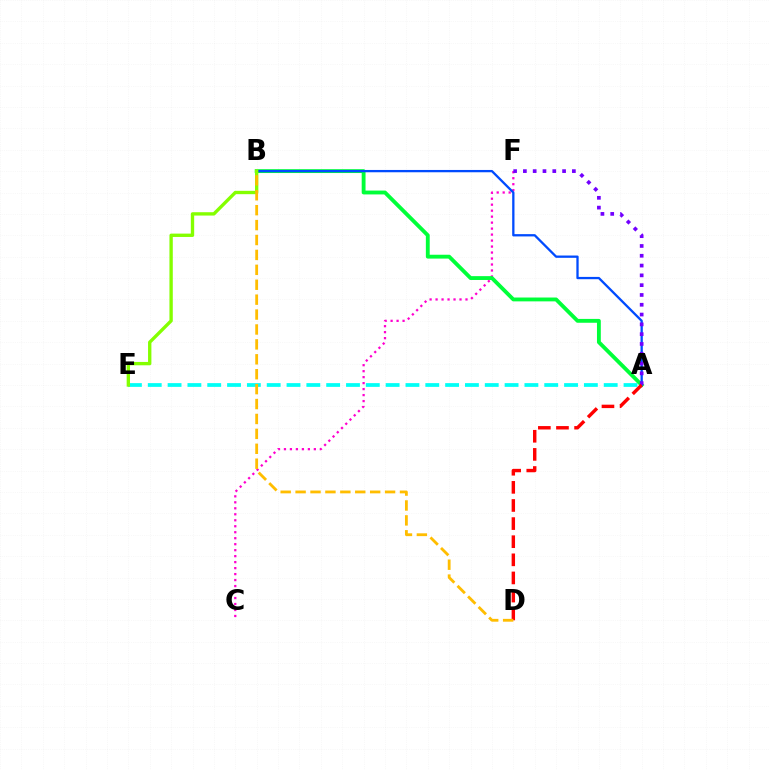{('A', 'E'): [{'color': '#00fff6', 'line_style': 'dashed', 'thickness': 2.69}], ('C', 'F'): [{'color': '#ff00cf', 'line_style': 'dotted', 'thickness': 1.63}], ('A', 'B'): [{'color': '#00ff39', 'line_style': 'solid', 'thickness': 2.77}, {'color': '#004bff', 'line_style': 'solid', 'thickness': 1.65}], ('B', 'E'): [{'color': '#84ff00', 'line_style': 'solid', 'thickness': 2.41}], ('A', 'F'): [{'color': '#7200ff', 'line_style': 'dotted', 'thickness': 2.66}], ('A', 'D'): [{'color': '#ff0000', 'line_style': 'dashed', 'thickness': 2.46}], ('B', 'D'): [{'color': '#ffbd00', 'line_style': 'dashed', 'thickness': 2.03}]}